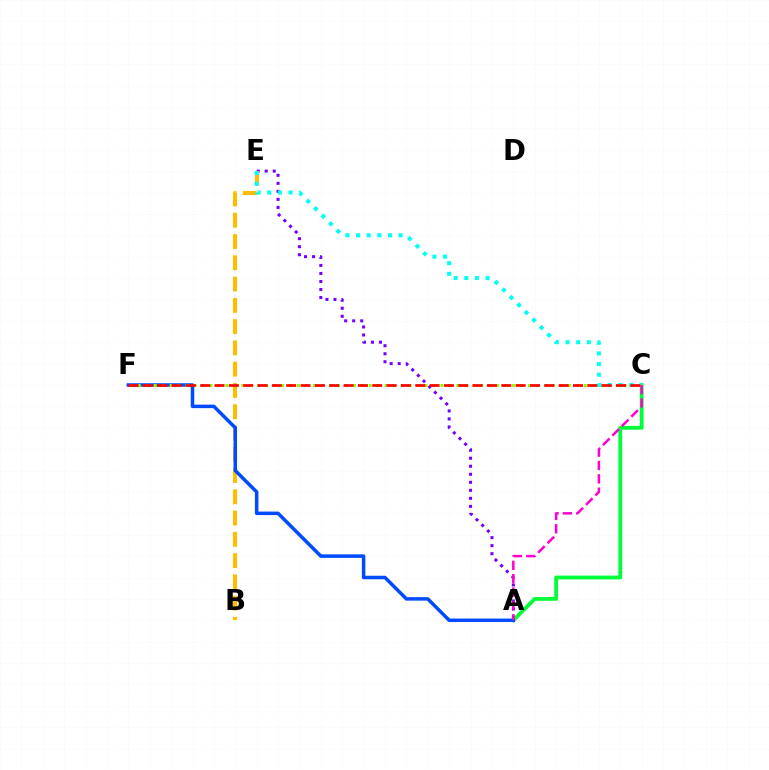{('A', 'E'): [{'color': '#7200ff', 'line_style': 'dotted', 'thickness': 2.18}], ('A', 'C'): [{'color': '#00ff39', 'line_style': 'solid', 'thickness': 2.75}, {'color': '#ff00cf', 'line_style': 'dashed', 'thickness': 1.82}], ('B', 'E'): [{'color': '#ffbd00', 'line_style': 'dashed', 'thickness': 2.89}], ('A', 'F'): [{'color': '#004bff', 'line_style': 'solid', 'thickness': 2.52}], ('C', 'F'): [{'color': '#84ff00', 'line_style': 'dotted', 'thickness': 2.16}, {'color': '#ff0000', 'line_style': 'dashed', 'thickness': 1.95}], ('C', 'E'): [{'color': '#00fff6', 'line_style': 'dotted', 'thickness': 2.89}]}